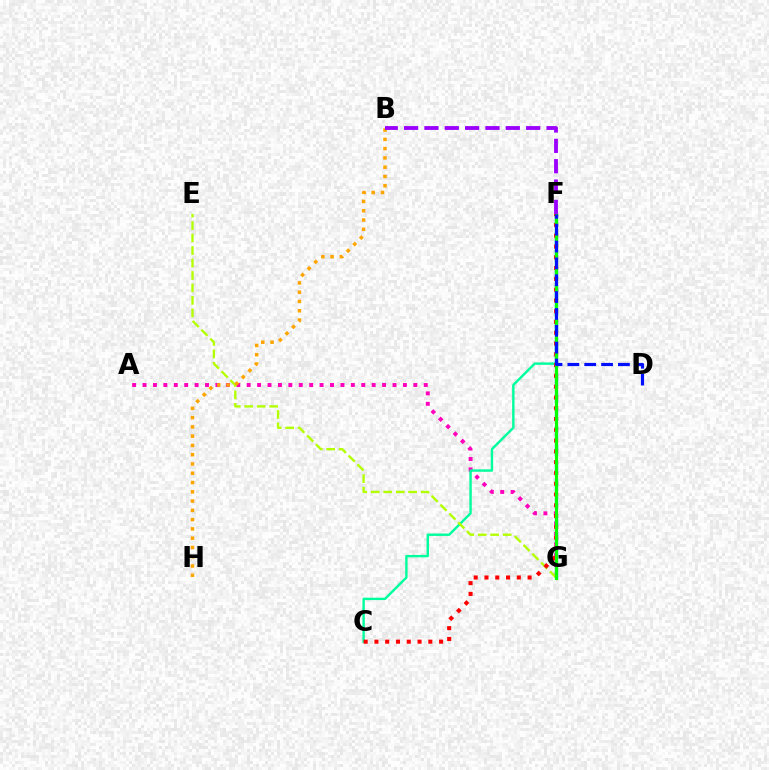{('F', 'G'): [{'color': '#00b5ff', 'line_style': 'dashed', 'thickness': 2.4}, {'color': '#08ff00', 'line_style': 'solid', 'thickness': 2.27}], ('A', 'G'): [{'color': '#ff00bd', 'line_style': 'dotted', 'thickness': 2.83}], ('C', 'F'): [{'color': '#00ff9d', 'line_style': 'solid', 'thickness': 1.73}, {'color': '#ff0000', 'line_style': 'dotted', 'thickness': 2.93}], ('E', 'G'): [{'color': '#b3ff00', 'line_style': 'dashed', 'thickness': 1.69}], ('B', 'H'): [{'color': '#ffa500', 'line_style': 'dotted', 'thickness': 2.52}], ('D', 'F'): [{'color': '#0010ff', 'line_style': 'dashed', 'thickness': 2.29}], ('B', 'F'): [{'color': '#9b00ff', 'line_style': 'dashed', 'thickness': 2.76}]}